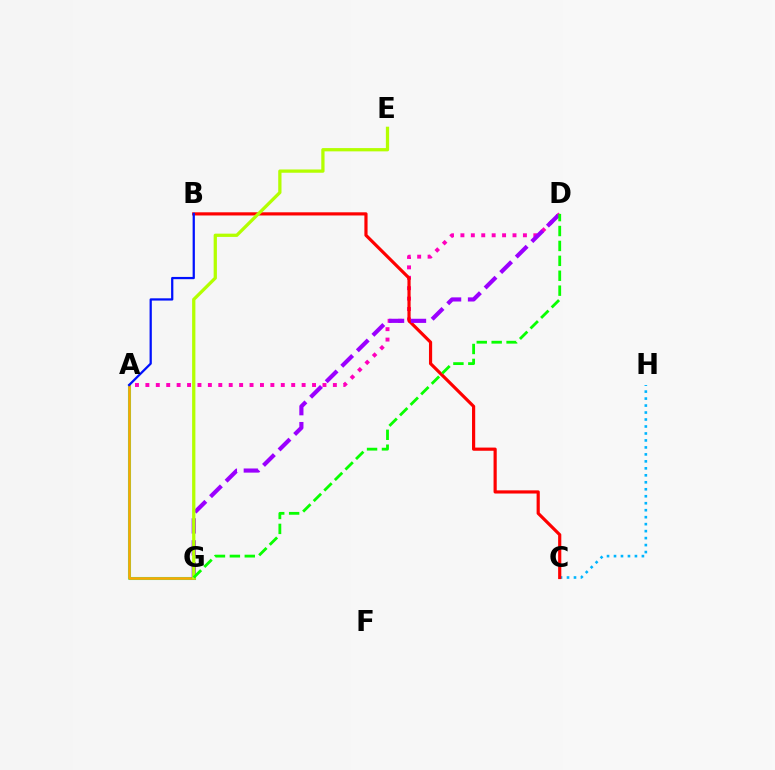{('A', 'D'): [{'color': '#ff00bd', 'line_style': 'dotted', 'thickness': 2.83}], ('C', 'H'): [{'color': '#00b5ff', 'line_style': 'dotted', 'thickness': 1.9}], ('A', 'G'): [{'color': '#00ff9d', 'line_style': 'solid', 'thickness': 2.21}, {'color': '#ffa500', 'line_style': 'solid', 'thickness': 1.87}], ('B', 'C'): [{'color': '#ff0000', 'line_style': 'solid', 'thickness': 2.29}], ('D', 'G'): [{'color': '#9b00ff', 'line_style': 'dashed', 'thickness': 2.98}, {'color': '#08ff00', 'line_style': 'dashed', 'thickness': 2.03}], ('E', 'G'): [{'color': '#b3ff00', 'line_style': 'solid', 'thickness': 2.35}], ('A', 'B'): [{'color': '#0010ff', 'line_style': 'solid', 'thickness': 1.62}]}